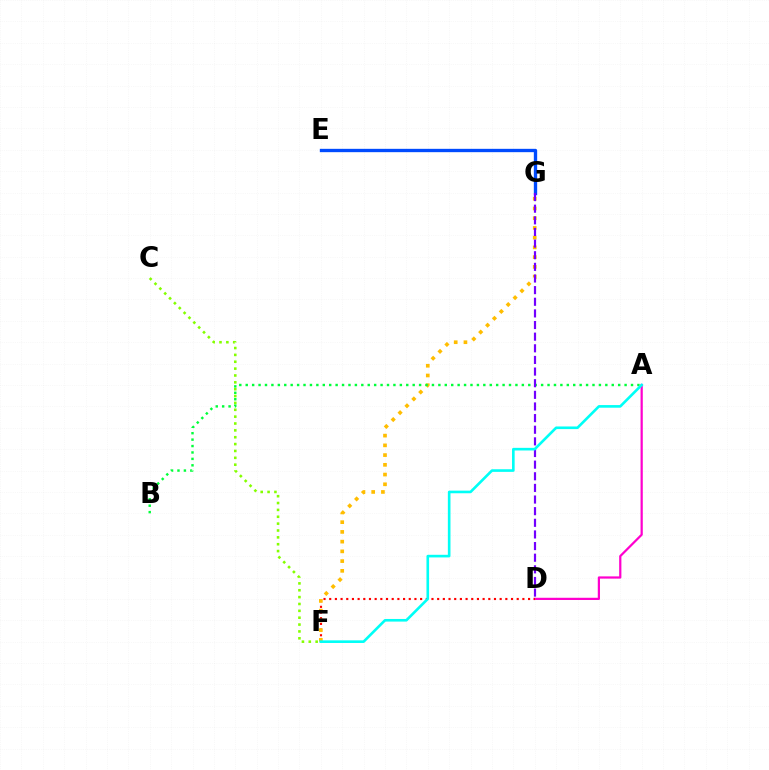{('C', 'F'): [{'color': '#84ff00', 'line_style': 'dotted', 'thickness': 1.86}], ('A', 'D'): [{'color': '#ff00cf', 'line_style': 'solid', 'thickness': 1.61}], ('D', 'F'): [{'color': '#ff0000', 'line_style': 'dotted', 'thickness': 1.54}], ('F', 'G'): [{'color': '#ffbd00', 'line_style': 'dotted', 'thickness': 2.64}], ('A', 'B'): [{'color': '#00ff39', 'line_style': 'dotted', 'thickness': 1.74}], ('E', 'G'): [{'color': '#004bff', 'line_style': 'solid', 'thickness': 2.4}], ('D', 'G'): [{'color': '#7200ff', 'line_style': 'dashed', 'thickness': 1.58}], ('A', 'F'): [{'color': '#00fff6', 'line_style': 'solid', 'thickness': 1.89}]}